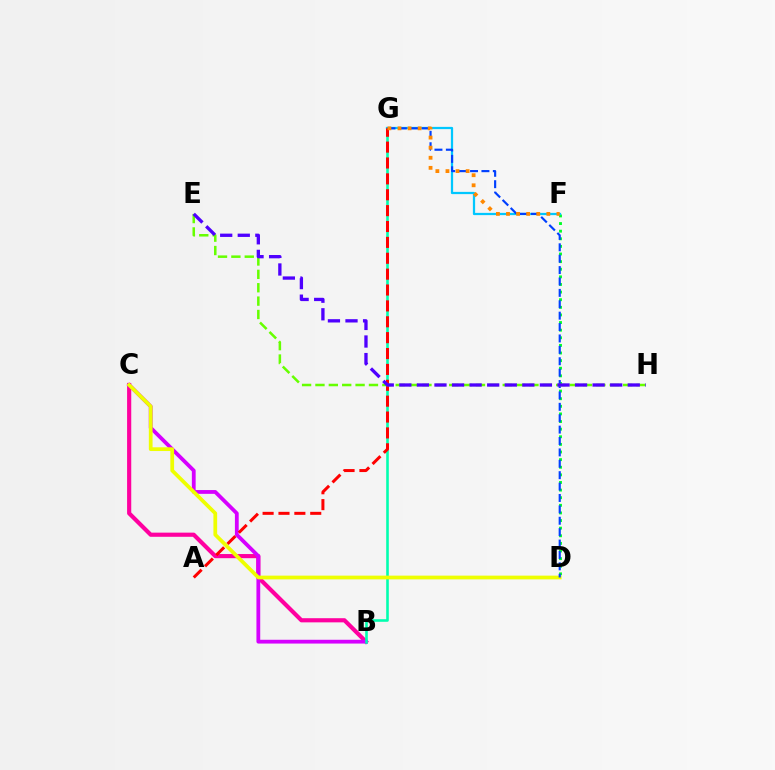{('B', 'C'): [{'color': '#ff00a0', 'line_style': 'solid', 'thickness': 2.99}, {'color': '#d600ff', 'line_style': 'solid', 'thickness': 2.73}], ('B', 'G'): [{'color': '#00ffaf', 'line_style': 'solid', 'thickness': 1.87}], ('D', 'F'): [{'color': '#00ff27', 'line_style': 'dotted', 'thickness': 2.07}], ('F', 'G'): [{'color': '#00c7ff', 'line_style': 'solid', 'thickness': 1.62}, {'color': '#ff8800', 'line_style': 'dotted', 'thickness': 2.74}], ('C', 'D'): [{'color': '#eeff00', 'line_style': 'solid', 'thickness': 2.69}], ('D', 'G'): [{'color': '#003fff', 'line_style': 'dashed', 'thickness': 1.55}], ('A', 'G'): [{'color': '#ff0000', 'line_style': 'dashed', 'thickness': 2.16}], ('E', 'H'): [{'color': '#66ff00', 'line_style': 'dashed', 'thickness': 1.82}, {'color': '#4f00ff', 'line_style': 'dashed', 'thickness': 2.39}]}